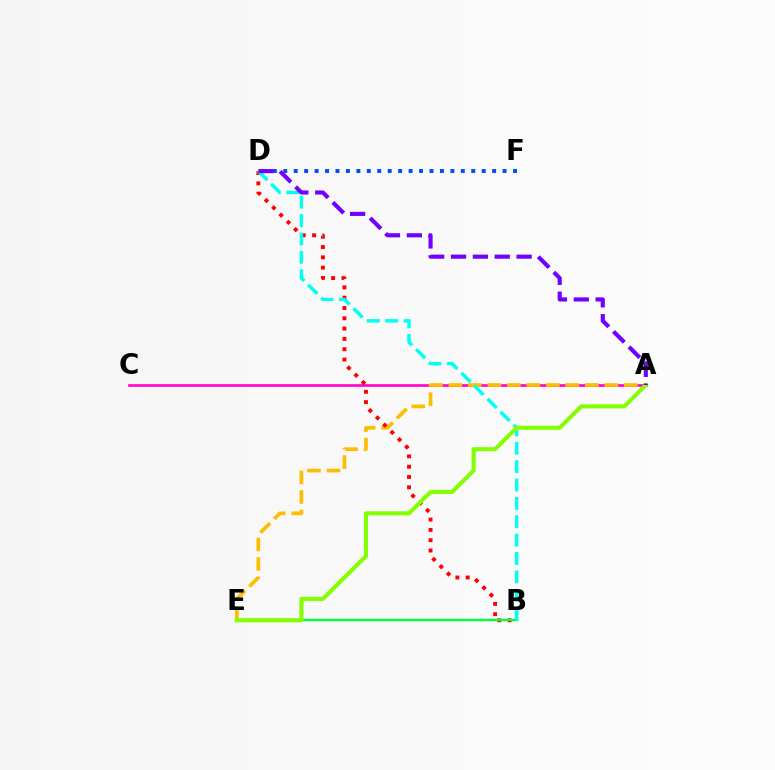{('A', 'C'): [{'color': '#ff00cf', 'line_style': 'solid', 'thickness': 1.89}], ('A', 'E'): [{'color': '#ffbd00', 'line_style': 'dashed', 'thickness': 2.65}, {'color': '#84ff00', 'line_style': 'solid', 'thickness': 2.93}], ('B', 'D'): [{'color': '#ff0000', 'line_style': 'dotted', 'thickness': 2.8}, {'color': '#00fff6', 'line_style': 'dashed', 'thickness': 2.5}], ('B', 'E'): [{'color': '#00ff39', 'line_style': 'solid', 'thickness': 1.71}], ('D', 'F'): [{'color': '#004bff', 'line_style': 'dotted', 'thickness': 2.84}], ('A', 'D'): [{'color': '#7200ff', 'line_style': 'dashed', 'thickness': 2.97}]}